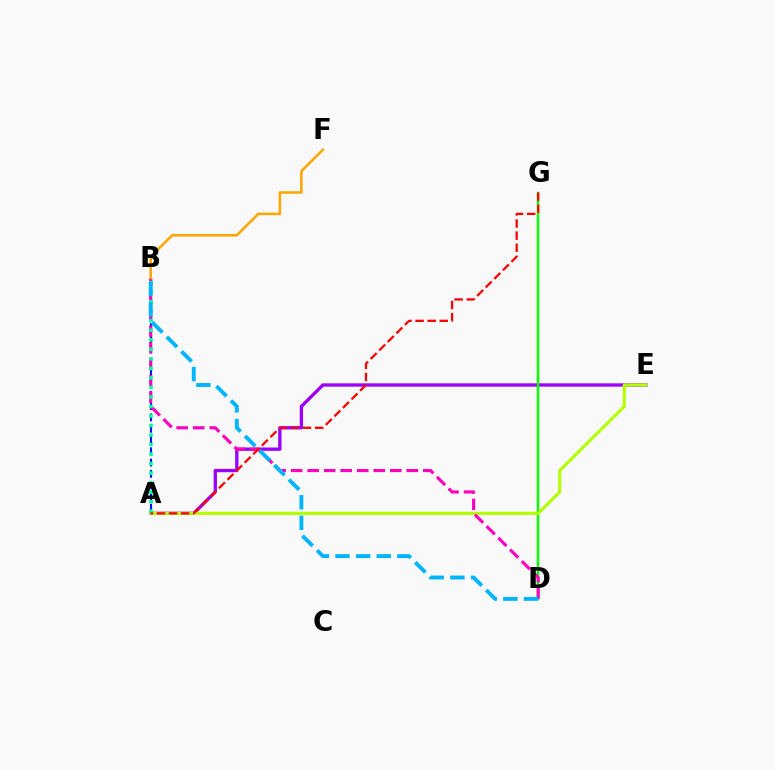{('A', 'E'): [{'color': '#9b00ff', 'line_style': 'solid', 'thickness': 2.4}, {'color': '#b3ff00', 'line_style': 'solid', 'thickness': 2.24}], ('D', 'G'): [{'color': '#08ff00', 'line_style': 'solid', 'thickness': 1.78}], ('A', 'B'): [{'color': '#0010ff', 'line_style': 'dashed', 'thickness': 1.53}, {'color': '#00ff9d', 'line_style': 'dotted', 'thickness': 2.59}], ('B', 'D'): [{'color': '#ff00bd', 'line_style': 'dashed', 'thickness': 2.24}, {'color': '#00b5ff', 'line_style': 'dashed', 'thickness': 2.8}], ('B', 'F'): [{'color': '#ffa500', 'line_style': 'solid', 'thickness': 1.83}], ('A', 'G'): [{'color': '#ff0000', 'line_style': 'dashed', 'thickness': 1.64}]}